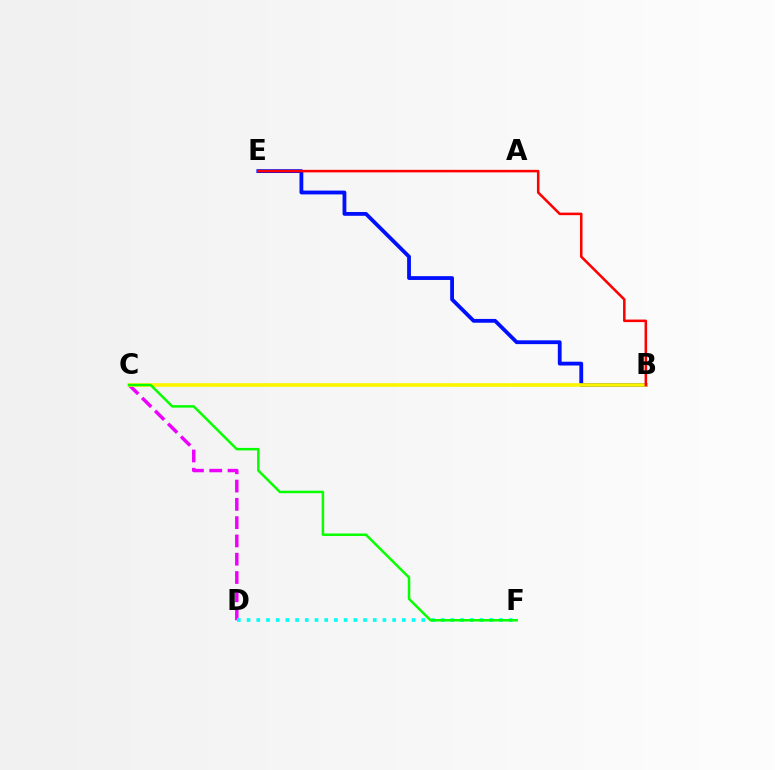{('C', 'D'): [{'color': '#ee00ff', 'line_style': 'dashed', 'thickness': 2.48}], ('B', 'E'): [{'color': '#0010ff', 'line_style': 'solid', 'thickness': 2.74}, {'color': '#ff0000', 'line_style': 'solid', 'thickness': 1.83}], ('B', 'C'): [{'color': '#fcf500', 'line_style': 'solid', 'thickness': 2.62}], ('D', 'F'): [{'color': '#00fff6', 'line_style': 'dotted', 'thickness': 2.64}], ('C', 'F'): [{'color': '#08ff00', 'line_style': 'solid', 'thickness': 1.8}]}